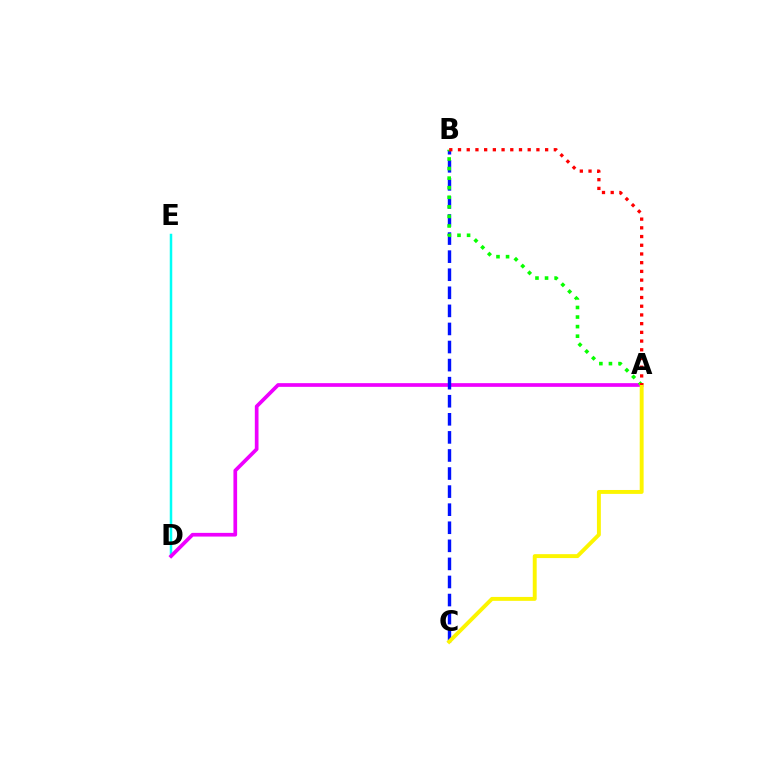{('D', 'E'): [{'color': '#00fff6', 'line_style': 'solid', 'thickness': 1.8}], ('A', 'D'): [{'color': '#ee00ff', 'line_style': 'solid', 'thickness': 2.66}], ('B', 'C'): [{'color': '#0010ff', 'line_style': 'dashed', 'thickness': 2.46}], ('A', 'B'): [{'color': '#08ff00', 'line_style': 'dotted', 'thickness': 2.6}, {'color': '#ff0000', 'line_style': 'dotted', 'thickness': 2.37}], ('A', 'C'): [{'color': '#fcf500', 'line_style': 'solid', 'thickness': 2.82}]}